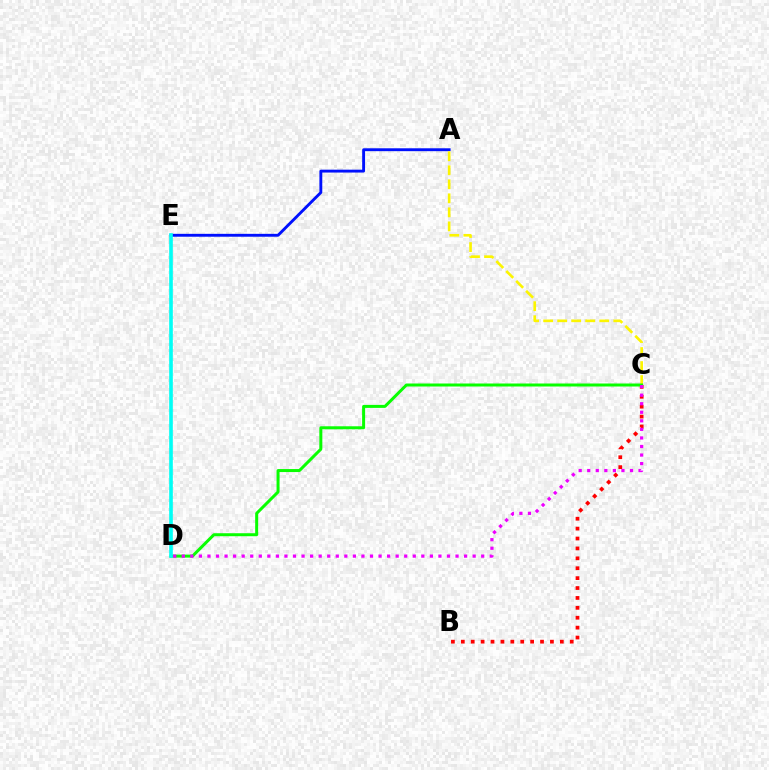{('B', 'C'): [{'color': '#ff0000', 'line_style': 'dotted', 'thickness': 2.69}], ('A', 'E'): [{'color': '#0010ff', 'line_style': 'solid', 'thickness': 2.07}], ('A', 'C'): [{'color': '#fcf500', 'line_style': 'dashed', 'thickness': 1.91}], ('C', 'D'): [{'color': '#08ff00', 'line_style': 'solid', 'thickness': 2.16}, {'color': '#ee00ff', 'line_style': 'dotted', 'thickness': 2.32}], ('D', 'E'): [{'color': '#00fff6', 'line_style': 'solid', 'thickness': 2.62}]}